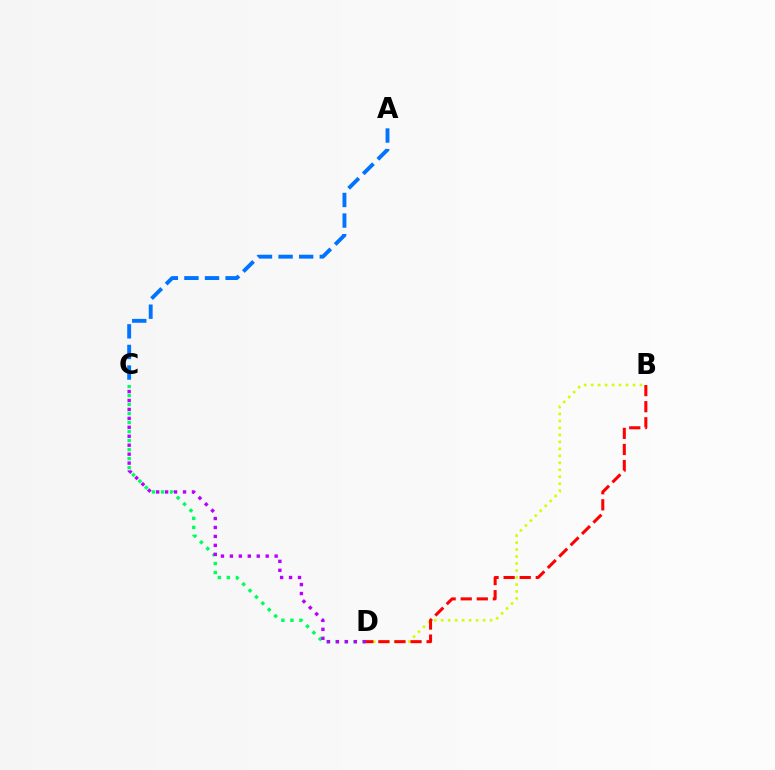{('C', 'D'): [{'color': '#00ff5c', 'line_style': 'dotted', 'thickness': 2.45}, {'color': '#b900ff', 'line_style': 'dotted', 'thickness': 2.43}], ('B', 'D'): [{'color': '#d1ff00', 'line_style': 'dotted', 'thickness': 1.9}, {'color': '#ff0000', 'line_style': 'dashed', 'thickness': 2.18}], ('A', 'C'): [{'color': '#0074ff', 'line_style': 'dashed', 'thickness': 2.8}]}